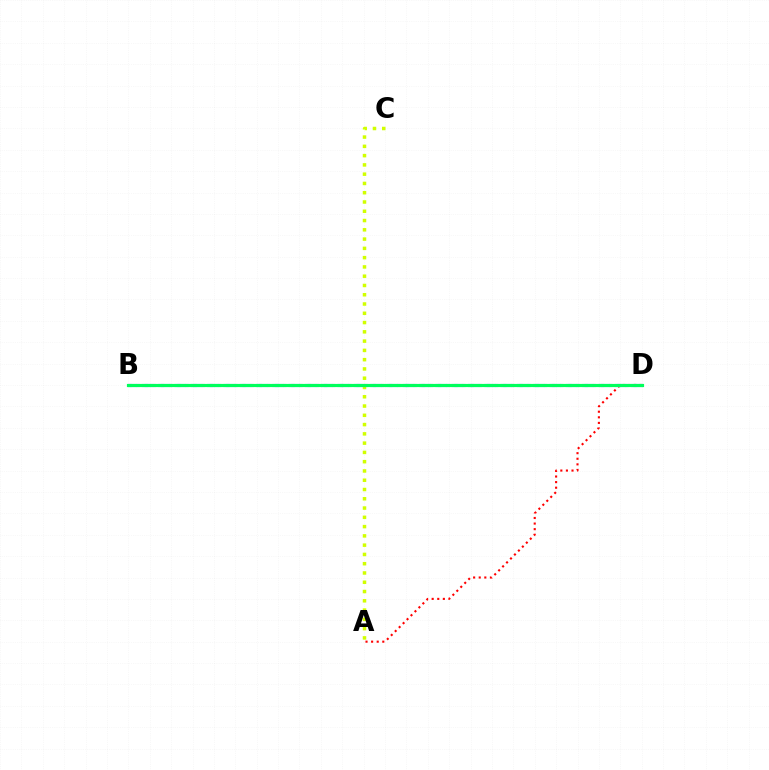{('A', 'C'): [{'color': '#d1ff00', 'line_style': 'dotted', 'thickness': 2.52}], ('A', 'D'): [{'color': '#ff0000', 'line_style': 'dotted', 'thickness': 1.52}], ('B', 'D'): [{'color': '#b900ff', 'line_style': 'dotted', 'thickness': 2.21}, {'color': '#0074ff', 'line_style': 'dashed', 'thickness': 2.22}, {'color': '#00ff5c', 'line_style': 'solid', 'thickness': 2.28}]}